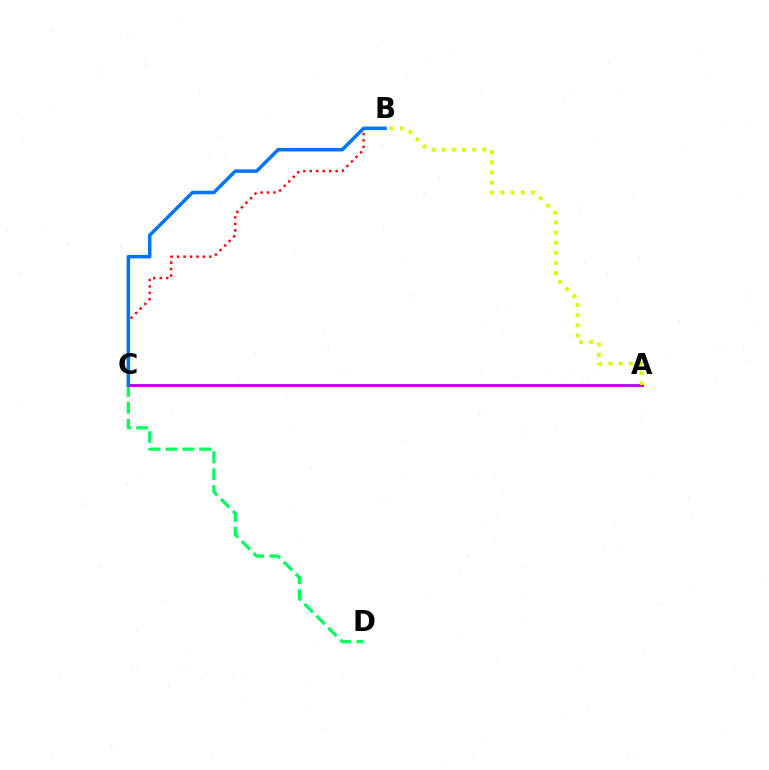{('C', 'D'): [{'color': '#00ff5c', 'line_style': 'dashed', 'thickness': 2.29}], ('A', 'C'): [{'color': '#b900ff', 'line_style': 'solid', 'thickness': 2.06}], ('B', 'C'): [{'color': '#ff0000', 'line_style': 'dotted', 'thickness': 1.75}, {'color': '#0074ff', 'line_style': 'solid', 'thickness': 2.53}], ('A', 'B'): [{'color': '#d1ff00', 'line_style': 'dotted', 'thickness': 2.76}]}